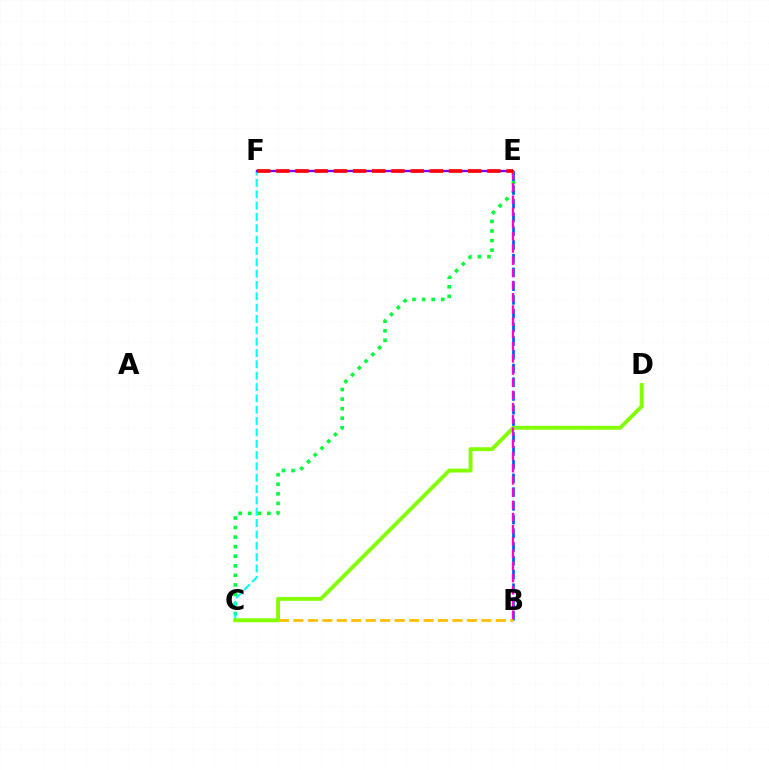{('C', 'E'): [{'color': '#00ff39', 'line_style': 'dotted', 'thickness': 2.6}], ('C', 'F'): [{'color': '#00fff6', 'line_style': 'dashed', 'thickness': 1.54}], ('B', 'E'): [{'color': '#004bff', 'line_style': 'dashed', 'thickness': 1.87}, {'color': '#ff00cf', 'line_style': 'dashed', 'thickness': 1.66}], ('B', 'C'): [{'color': '#ffbd00', 'line_style': 'dashed', 'thickness': 1.96}], ('C', 'D'): [{'color': '#84ff00', 'line_style': 'solid', 'thickness': 2.81}], ('E', 'F'): [{'color': '#7200ff', 'line_style': 'solid', 'thickness': 1.68}, {'color': '#ff0000', 'line_style': 'dashed', 'thickness': 2.61}]}